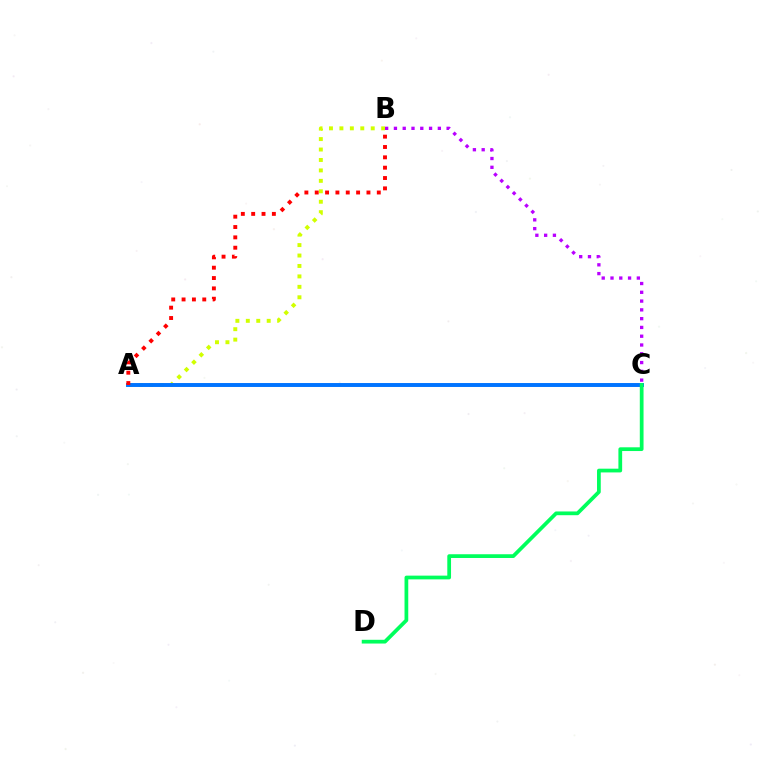{('A', 'B'): [{'color': '#d1ff00', 'line_style': 'dotted', 'thickness': 2.84}, {'color': '#ff0000', 'line_style': 'dotted', 'thickness': 2.81}], ('A', 'C'): [{'color': '#0074ff', 'line_style': 'solid', 'thickness': 2.83}], ('C', 'D'): [{'color': '#00ff5c', 'line_style': 'solid', 'thickness': 2.69}], ('B', 'C'): [{'color': '#b900ff', 'line_style': 'dotted', 'thickness': 2.39}]}